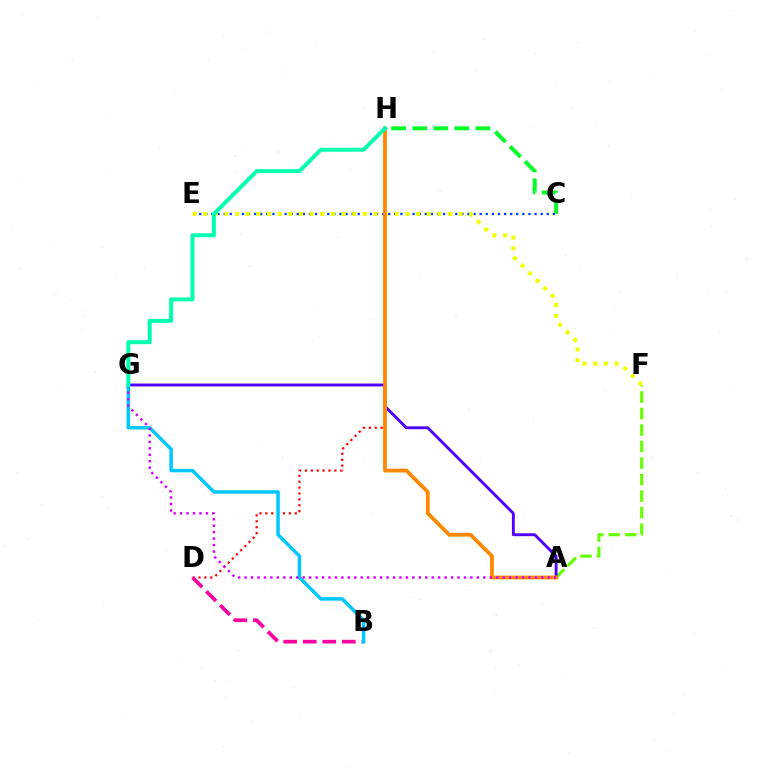{('A', 'F'): [{'color': '#66ff00', 'line_style': 'dashed', 'thickness': 2.24}], ('D', 'H'): [{'color': '#ff0000', 'line_style': 'dotted', 'thickness': 1.6}], ('B', 'D'): [{'color': '#ff00a0', 'line_style': 'dashed', 'thickness': 2.66}], ('A', 'G'): [{'color': '#4f00ff', 'line_style': 'solid', 'thickness': 2.07}, {'color': '#d600ff', 'line_style': 'dotted', 'thickness': 1.75}], ('C', 'H'): [{'color': '#00ff27', 'line_style': 'dashed', 'thickness': 2.86}], ('B', 'G'): [{'color': '#00c7ff', 'line_style': 'solid', 'thickness': 2.51}], ('C', 'E'): [{'color': '#003fff', 'line_style': 'dotted', 'thickness': 1.66}], ('E', 'F'): [{'color': '#eeff00', 'line_style': 'dotted', 'thickness': 2.89}], ('A', 'H'): [{'color': '#ff8800', 'line_style': 'solid', 'thickness': 2.73}], ('G', 'H'): [{'color': '#00ffaf', 'line_style': 'solid', 'thickness': 2.86}]}